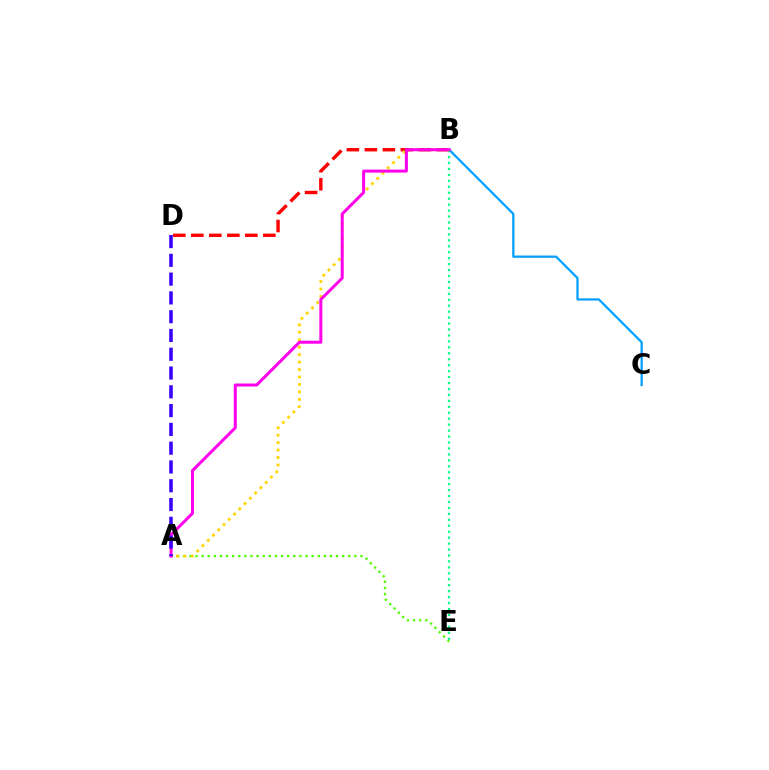{('B', 'D'): [{'color': '#ff0000', 'line_style': 'dashed', 'thickness': 2.45}], ('A', 'E'): [{'color': '#4fff00', 'line_style': 'dotted', 'thickness': 1.66}], ('B', 'C'): [{'color': '#009eff', 'line_style': 'solid', 'thickness': 1.61}], ('B', 'E'): [{'color': '#00ff86', 'line_style': 'dotted', 'thickness': 1.62}], ('A', 'B'): [{'color': '#ffd500', 'line_style': 'dotted', 'thickness': 2.02}, {'color': '#ff00ed', 'line_style': 'solid', 'thickness': 2.15}], ('A', 'D'): [{'color': '#3700ff', 'line_style': 'dashed', 'thickness': 2.55}]}